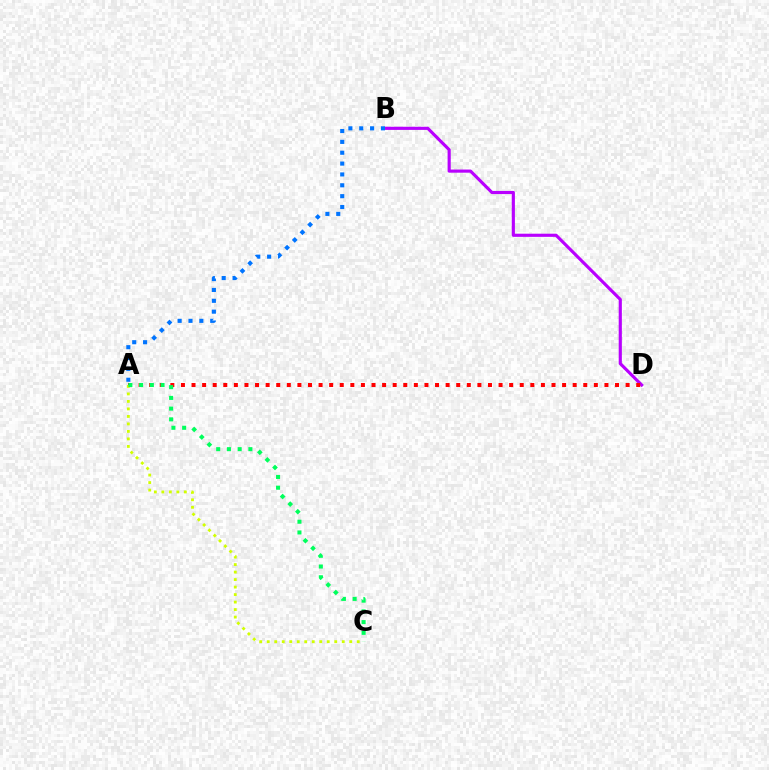{('B', 'D'): [{'color': '#b900ff', 'line_style': 'solid', 'thickness': 2.27}], ('A', 'D'): [{'color': '#ff0000', 'line_style': 'dotted', 'thickness': 2.88}], ('A', 'B'): [{'color': '#0074ff', 'line_style': 'dotted', 'thickness': 2.95}], ('A', 'C'): [{'color': '#d1ff00', 'line_style': 'dotted', 'thickness': 2.04}, {'color': '#00ff5c', 'line_style': 'dotted', 'thickness': 2.92}]}